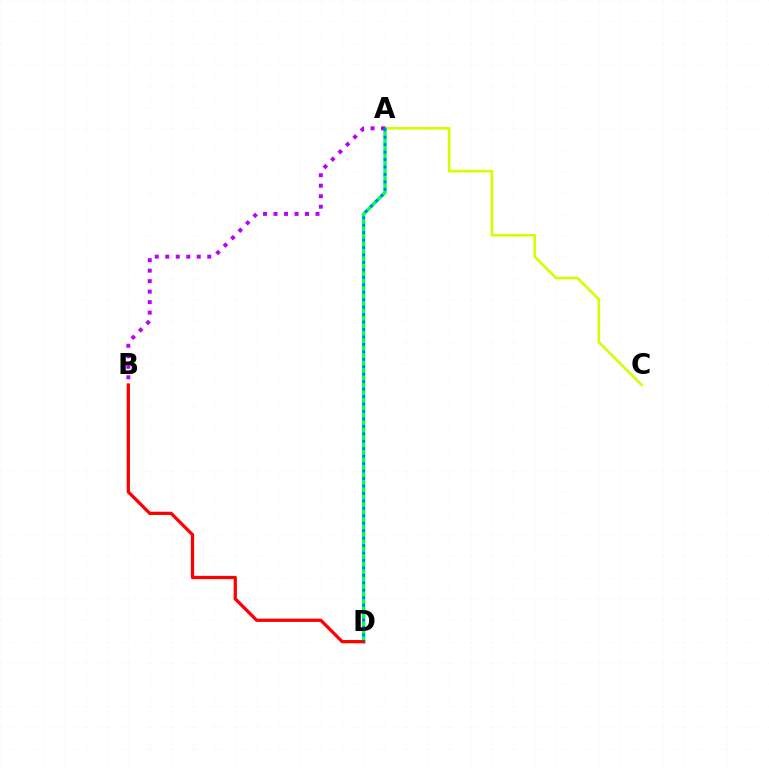{('A', 'C'): [{'color': '#d1ff00', 'line_style': 'solid', 'thickness': 1.88}], ('A', 'D'): [{'color': '#00ff5c', 'line_style': 'solid', 'thickness': 2.43}, {'color': '#0074ff', 'line_style': 'dotted', 'thickness': 2.02}], ('A', 'B'): [{'color': '#b900ff', 'line_style': 'dotted', 'thickness': 2.85}], ('B', 'D'): [{'color': '#ff0000', 'line_style': 'solid', 'thickness': 2.35}]}